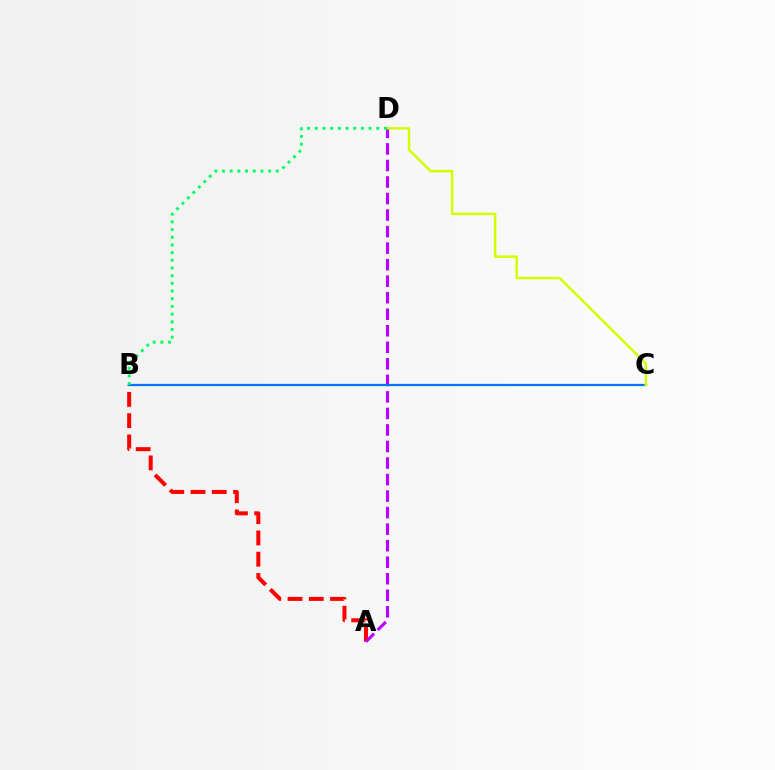{('A', 'B'): [{'color': '#ff0000', 'line_style': 'dashed', 'thickness': 2.89}], ('A', 'D'): [{'color': '#b900ff', 'line_style': 'dashed', 'thickness': 2.25}], ('B', 'C'): [{'color': '#0074ff', 'line_style': 'solid', 'thickness': 1.61}], ('C', 'D'): [{'color': '#d1ff00', 'line_style': 'solid', 'thickness': 1.78}], ('B', 'D'): [{'color': '#00ff5c', 'line_style': 'dotted', 'thickness': 2.09}]}